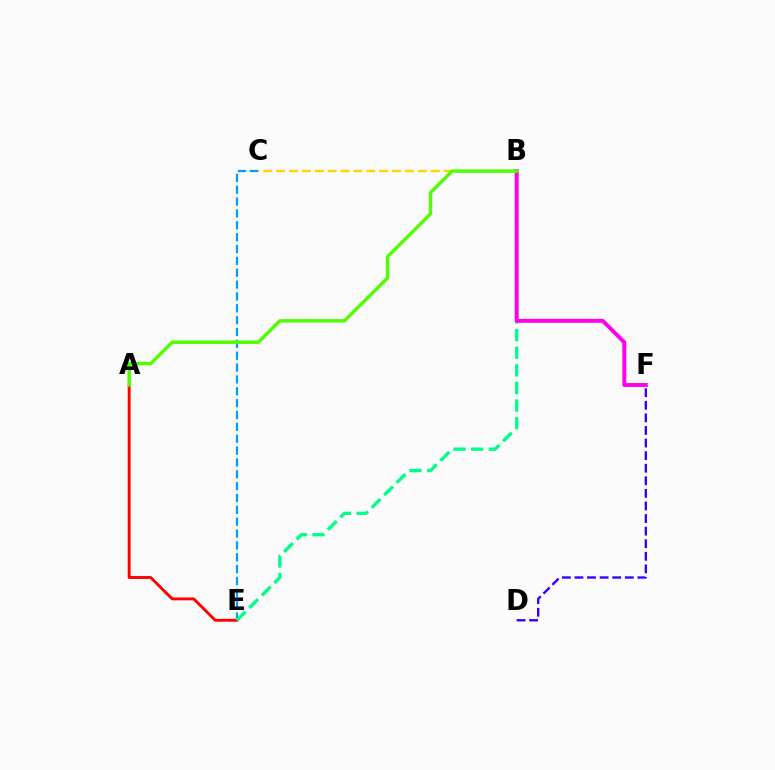{('B', 'C'): [{'color': '#ffd500', 'line_style': 'dashed', 'thickness': 1.75}], ('C', 'E'): [{'color': '#009eff', 'line_style': 'dashed', 'thickness': 1.61}], ('A', 'E'): [{'color': '#ff0000', 'line_style': 'solid', 'thickness': 2.08}], ('B', 'E'): [{'color': '#00ff86', 'line_style': 'dashed', 'thickness': 2.39}], ('B', 'F'): [{'color': '#ff00ed', 'line_style': 'solid', 'thickness': 2.83}], ('D', 'F'): [{'color': '#3700ff', 'line_style': 'dashed', 'thickness': 1.71}], ('A', 'B'): [{'color': '#4fff00', 'line_style': 'solid', 'thickness': 2.46}]}